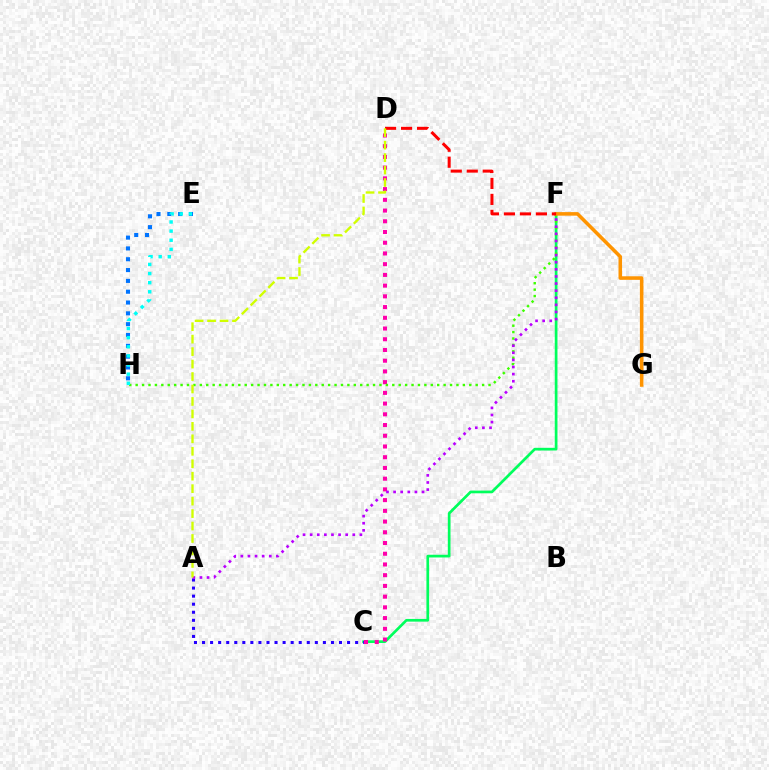{('C', 'F'): [{'color': '#00ff5c', 'line_style': 'solid', 'thickness': 1.95}], ('A', 'C'): [{'color': '#2500ff', 'line_style': 'dotted', 'thickness': 2.19}], ('E', 'H'): [{'color': '#0074ff', 'line_style': 'dotted', 'thickness': 2.94}, {'color': '#00fff6', 'line_style': 'dotted', 'thickness': 2.48}], ('C', 'D'): [{'color': '#ff00ac', 'line_style': 'dotted', 'thickness': 2.91}], ('F', 'H'): [{'color': '#3dff00', 'line_style': 'dotted', 'thickness': 1.74}], ('A', 'F'): [{'color': '#b900ff', 'line_style': 'dotted', 'thickness': 1.93}], ('F', 'G'): [{'color': '#ff9400', 'line_style': 'solid', 'thickness': 2.55}], ('D', 'F'): [{'color': '#ff0000', 'line_style': 'dashed', 'thickness': 2.17}], ('A', 'D'): [{'color': '#d1ff00', 'line_style': 'dashed', 'thickness': 1.69}]}